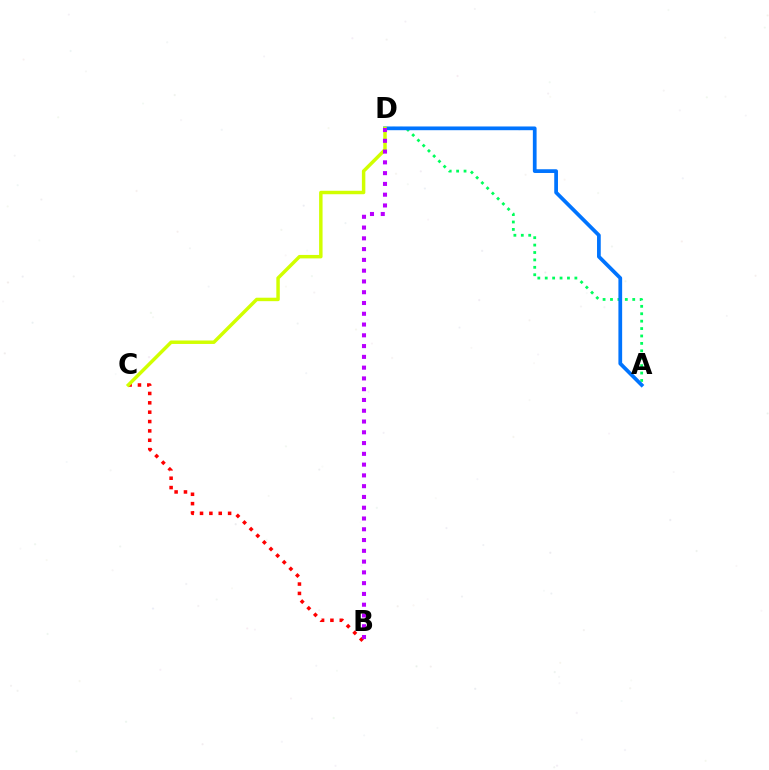{('B', 'C'): [{'color': '#ff0000', 'line_style': 'dotted', 'thickness': 2.54}], ('A', 'D'): [{'color': '#00ff5c', 'line_style': 'dotted', 'thickness': 2.01}, {'color': '#0074ff', 'line_style': 'solid', 'thickness': 2.69}], ('C', 'D'): [{'color': '#d1ff00', 'line_style': 'solid', 'thickness': 2.49}], ('B', 'D'): [{'color': '#b900ff', 'line_style': 'dotted', 'thickness': 2.93}]}